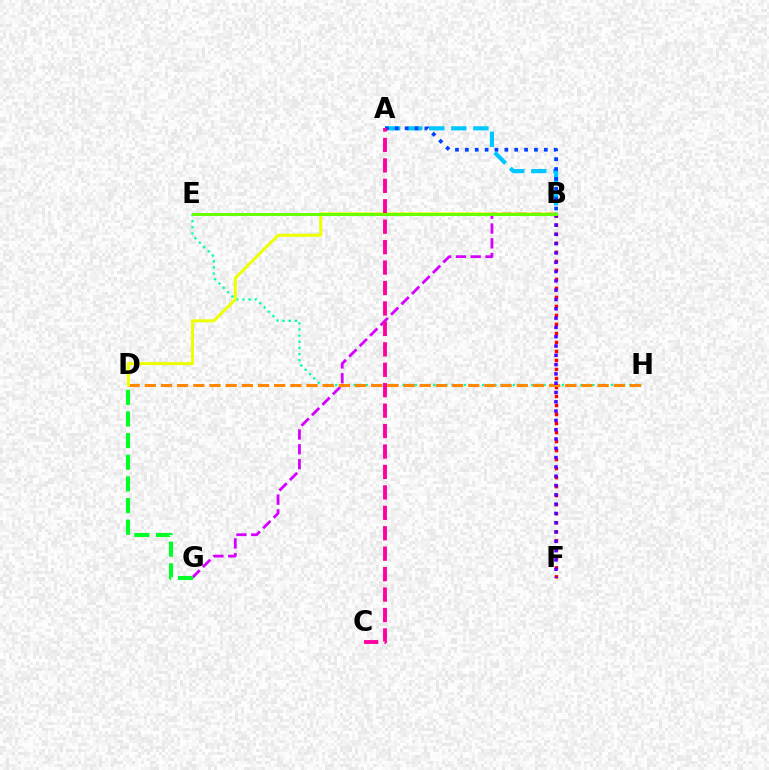{('B', 'F'): [{'color': '#ff0000', 'line_style': 'dotted', 'thickness': 2.45}, {'color': '#4f00ff', 'line_style': 'dotted', 'thickness': 2.53}], ('A', 'B'): [{'color': '#00c7ff', 'line_style': 'dashed', 'thickness': 2.99}, {'color': '#003fff', 'line_style': 'dotted', 'thickness': 2.68}], ('B', 'G'): [{'color': '#d600ff', 'line_style': 'dashed', 'thickness': 2.01}], ('D', 'G'): [{'color': '#00ff27', 'line_style': 'dashed', 'thickness': 2.94}], ('E', 'H'): [{'color': '#00ffaf', 'line_style': 'dotted', 'thickness': 1.66}], ('D', 'H'): [{'color': '#ff8800', 'line_style': 'dashed', 'thickness': 2.2}], ('B', 'D'): [{'color': '#eeff00', 'line_style': 'solid', 'thickness': 2.17}], ('A', 'C'): [{'color': '#ff00a0', 'line_style': 'dashed', 'thickness': 2.78}], ('B', 'E'): [{'color': '#66ff00', 'line_style': 'solid', 'thickness': 2.13}]}